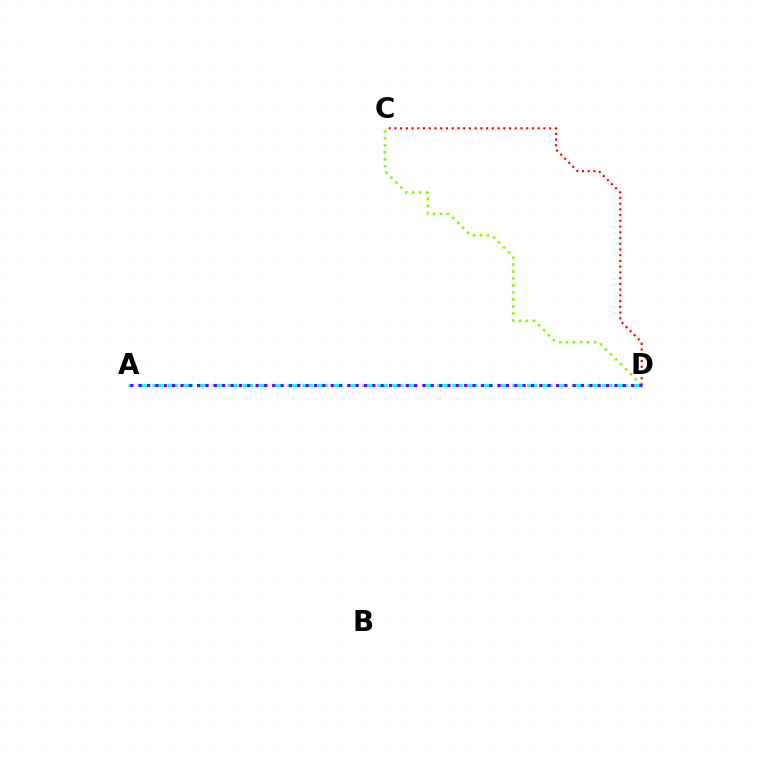{('C', 'D'): [{'color': '#ff0000', 'line_style': 'dotted', 'thickness': 1.56}, {'color': '#84ff00', 'line_style': 'dotted', 'thickness': 1.9}], ('A', 'D'): [{'color': '#00fff6', 'line_style': 'dashed', 'thickness': 2.04}, {'color': '#7200ff', 'line_style': 'dotted', 'thickness': 2.27}]}